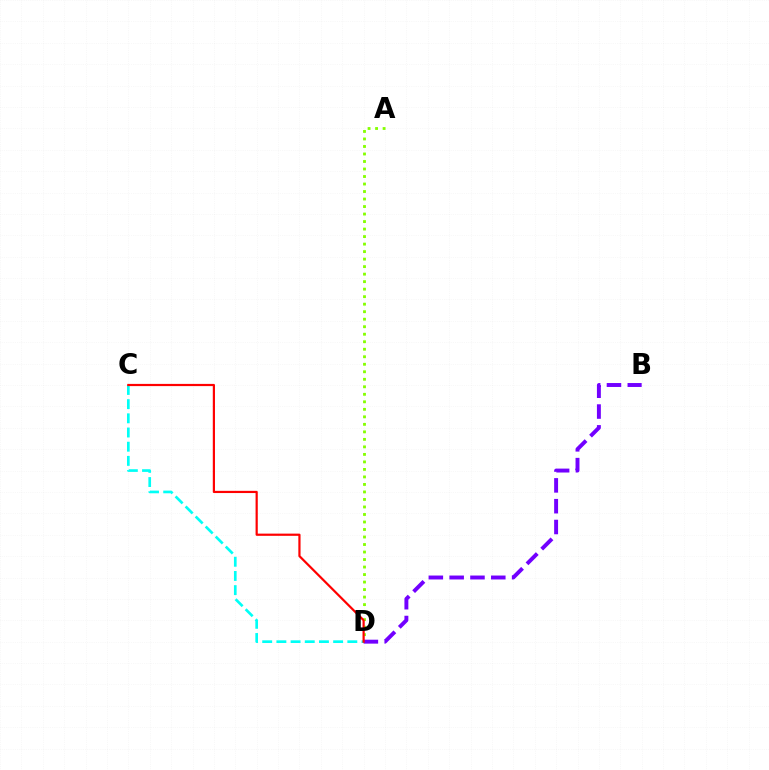{('A', 'D'): [{'color': '#84ff00', 'line_style': 'dotted', 'thickness': 2.04}], ('B', 'D'): [{'color': '#7200ff', 'line_style': 'dashed', 'thickness': 2.83}], ('C', 'D'): [{'color': '#00fff6', 'line_style': 'dashed', 'thickness': 1.93}, {'color': '#ff0000', 'line_style': 'solid', 'thickness': 1.59}]}